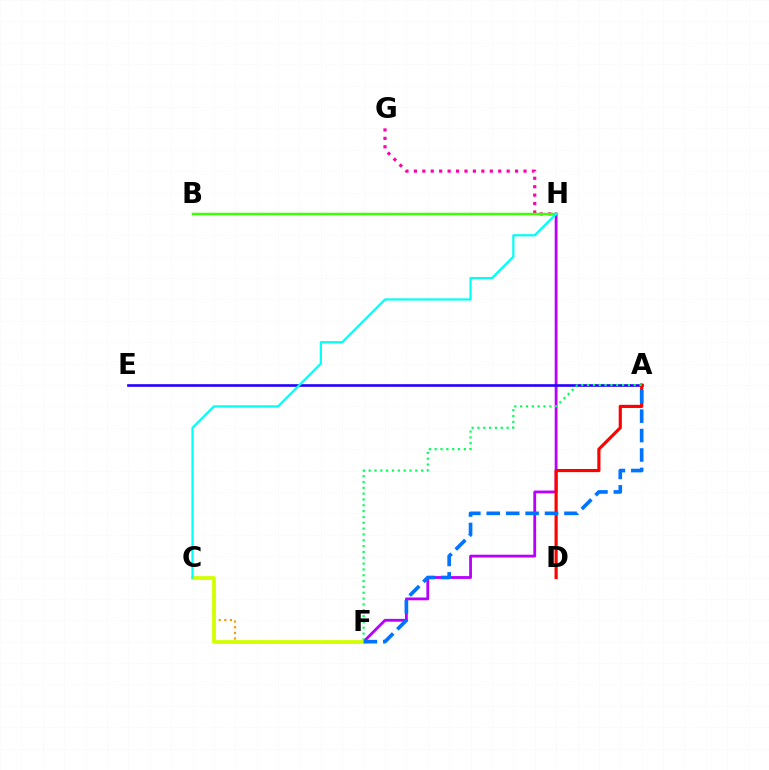{('G', 'H'): [{'color': '#ff00ac', 'line_style': 'dotted', 'thickness': 2.29}], ('F', 'H'): [{'color': '#b900ff', 'line_style': 'solid', 'thickness': 2.03}], ('A', 'E'): [{'color': '#2500ff', 'line_style': 'solid', 'thickness': 1.89}], ('B', 'H'): [{'color': '#3dff00', 'line_style': 'solid', 'thickness': 1.79}], ('C', 'F'): [{'color': '#ff9400', 'line_style': 'dotted', 'thickness': 1.53}, {'color': '#d1ff00', 'line_style': 'solid', 'thickness': 2.71}], ('A', 'D'): [{'color': '#ff0000', 'line_style': 'solid', 'thickness': 2.27}], ('A', 'F'): [{'color': '#00ff5c', 'line_style': 'dotted', 'thickness': 1.58}, {'color': '#0074ff', 'line_style': 'dashed', 'thickness': 2.64}], ('C', 'H'): [{'color': '#00fff6', 'line_style': 'solid', 'thickness': 1.57}]}